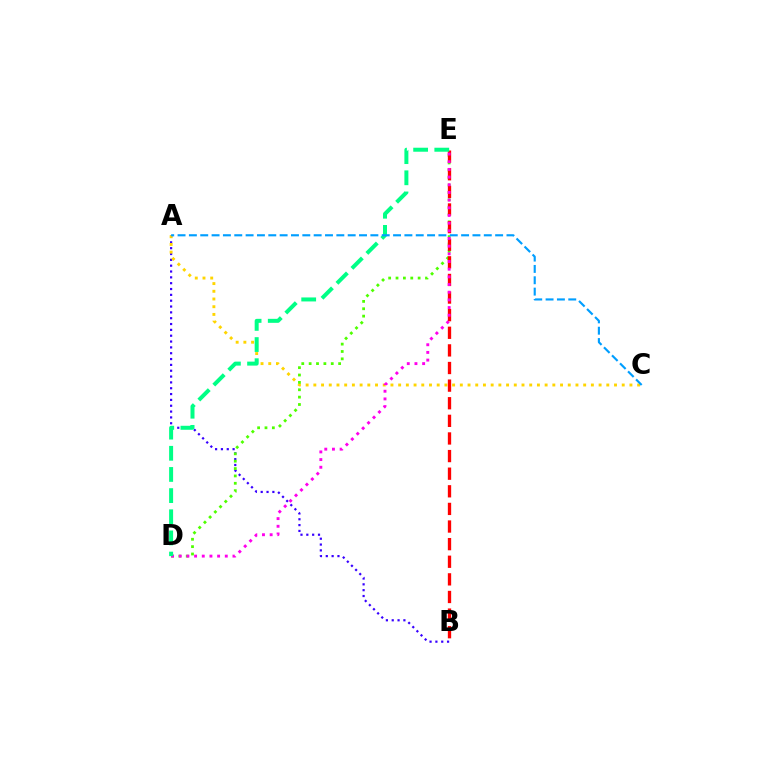{('A', 'B'): [{'color': '#3700ff', 'line_style': 'dotted', 'thickness': 1.59}], ('A', 'C'): [{'color': '#ffd500', 'line_style': 'dotted', 'thickness': 2.09}, {'color': '#009eff', 'line_style': 'dashed', 'thickness': 1.54}], ('D', 'E'): [{'color': '#4fff00', 'line_style': 'dotted', 'thickness': 2.0}, {'color': '#ff00ed', 'line_style': 'dotted', 'thickness': 2.09}, {'color': '#00ff86', 'line_style': 'dashed', 'thickness': 2.87}], ('B', 'E'): [{'color': '#ff0000', 'line_style': 'dashed', 'thickness': 2.39}]}